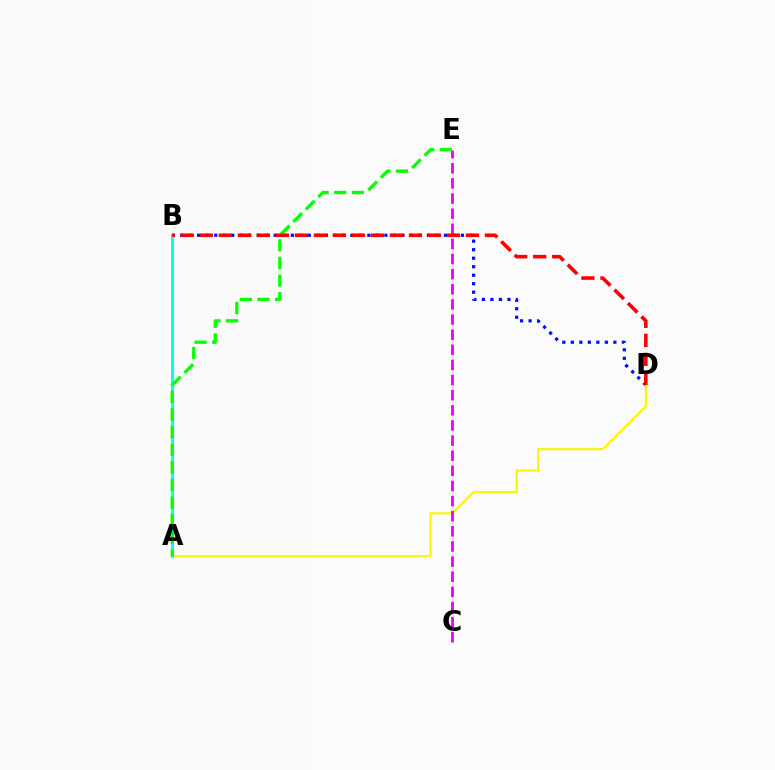{('B', 'D'): [{'color': '#0010ff', 'line_style': 'dotted', 'thickness': 2.31}, {'color': '#ff0000', 'line_style': 'dashed', 'thickness': 2.58}], ('A', 'D'): [{'color': '#fcf500', 'line_style': 'solid', 'thickness': 1.54}], ('A', 'B'): [{'color': '#00fff6', 'line_style': 'solid', 'thickness': 2.16}], ('C', 'E'): [{'color': '#ee00ff', 'line_style': 'dashed', 'thickness': 2.05}], ('A', 'E'): [{'color': '#08ff00', 'line_style': 'dashed', 'thickness': 2.39}]}